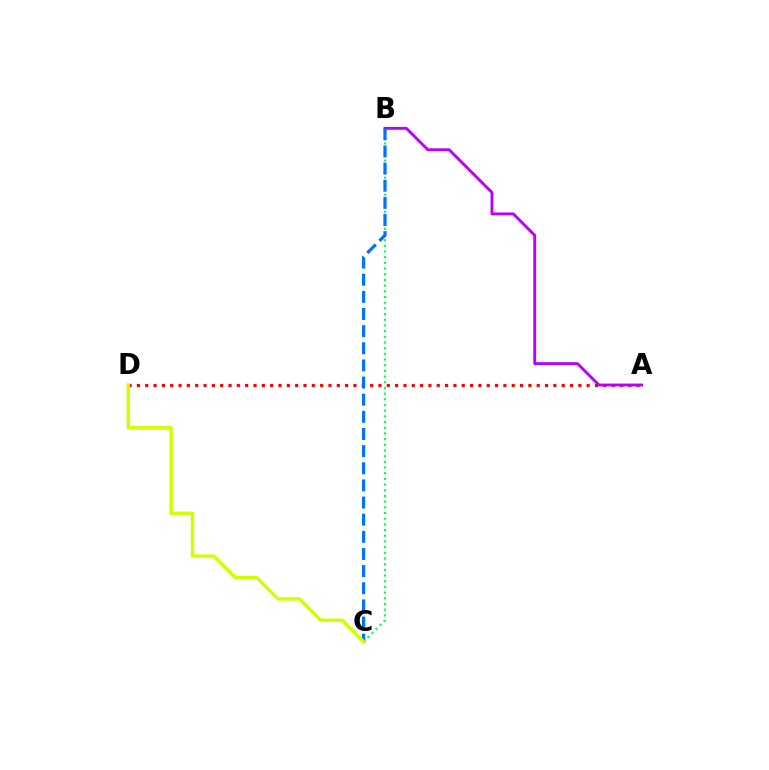{('A', 'D'): [{'color': '#ff0000', 'line_style': 'dotted', 'thickness': 2.26}], ('A', 'B'): [{'color': '#b900ff', 'line_style': 'solid', 'thickness': 2.06}], ('B', 'C'): [{'color': '#00ff5c', 'line_style': 'dotted', 'thickness': 1.54}, {'color': '#0074ff', 'line_style': 'dashed', 'thickness': 2.33}], ('C', 'D'): [{'color': '#d1ff00', 'line_style': 'solid', 'thickness': 2.48}]}